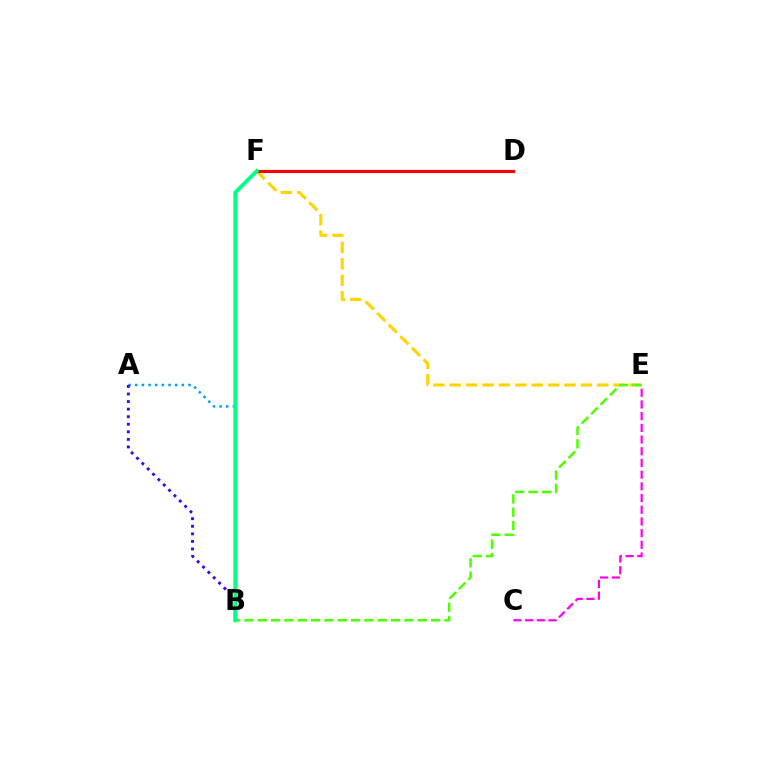{('E', 'F'): [{'color': '#ffd500', 'line_style': 'dashed', 'thickness': 2.23}], ('D', 'F'): [{'color': '#ff0000', 'line_style': 'solid', 'thickness': 2.25}], ('A', 'B'): [{'color': '#009eff', 'line_style': 'dotted', 'thickness': 1.81}, {'color': '#3700ff', 'line_style': 'dotted', 'thickness': 2.06}], ('B', 'E'): [{'color': '#4fff00', 'line_style': 'dashed', 'thickness': 1.81}], ('C', 'E'): [{'color': '#ff00ed', 'line_style': 'dashed', 'thickness': 1.59}], ('B', 'F'): [{'color': '#00ff86', 'line_style': 'solid', 'thickness': 2.79}]}